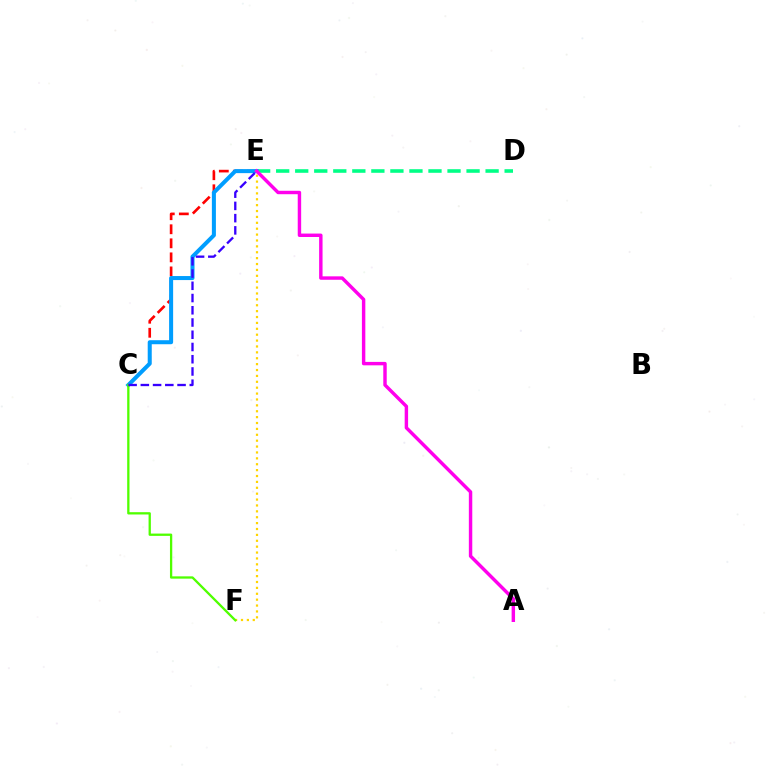{('C', 'E'): [{'color': '#ff0000', 'line_style': 'dashed', 'thickness': 1.91}, {'color': '#009eff', 'line_style': 'solid', 'thickness': 2.9}, {'color': '#3700ff', 'line_style': 'dashed', 'thickness': 1.66}], ('E', 'F'): [{'color': '#ffd500', 'line_style': 'dotted', 'thickness': 1.6}], ('D', 'E'): [{'color': '#00ff86', 'line_style': 'dashed', 'thickness': 2.59}], ('C', 'F'): [{'color': '#4fff00', 'line_style': 'solid', 'thickness': 1.65}], ('A', 'E'): [{'color': '#ff00ed', 'line_style': 'solid', 'thickness': 2.47}]}